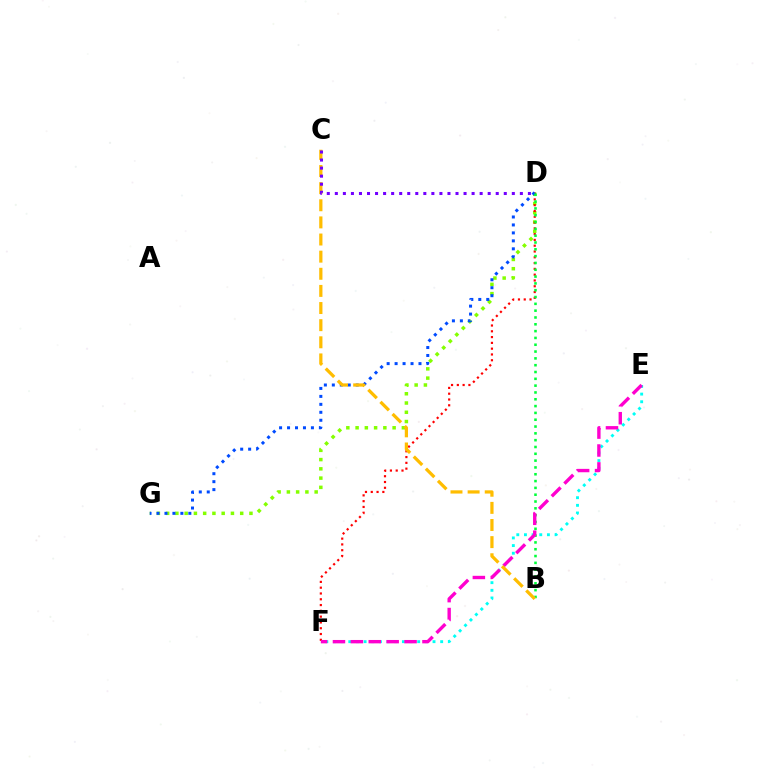{('D', 'G'): [{'color': '#84ff00', 'line_style': 'dotted', 'thickness': 2.52}, {'color': '#004bff', 'line_style': 'dotted', 'thickness': 2.16}], ('D', 'F'): [{'color': '#ff0000', 'line_style': 'dotted', 'thickness': 1.57}], ('E', 'F'): [{'color': '#00fff6', 'line_style': 'dotted', 'thickness': 2.08}, {'color': '#ff00cf', 'line_style': 'dashed', 'thickness': 2.43}], ('B', 'D'): [{'color': '#00ff39', 'line_style': 'dotted', 'thickness': 1.85}], ('B', 'C'): [{'color': '#ffbd00', 'line_style': 'dashed', 'thickness': 2.33}], ('C', 'D'): [{'color': '#7200ff', 'line_style': 'dotted', 'thickness': 2.19}]}